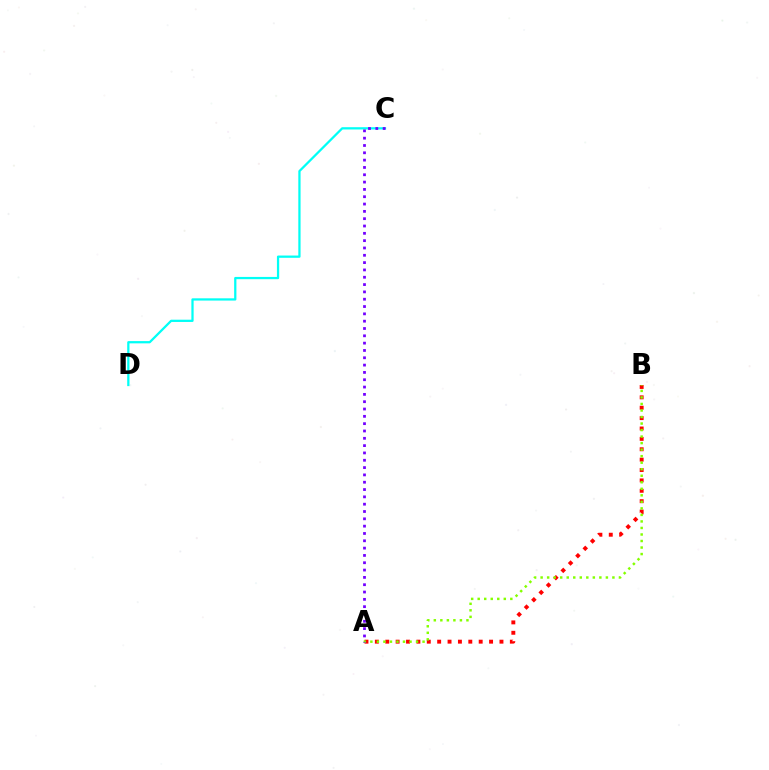{('A', 'B'): [{'color': '#ff0000', 'line_style': 'dotted', 'thickness': 2.82}, {'color': '#84ff00', 'line_style': 'dotted', 'thickness': 1.77}], ('C', 'D'): [{'color': '#00fff6', 'line_style': 'solid', 'thickness': 1.63}], ('A', 'C'): [{'color': '#7200ff', 'line_style': 'dotted', 'thickness': 1.99}]}